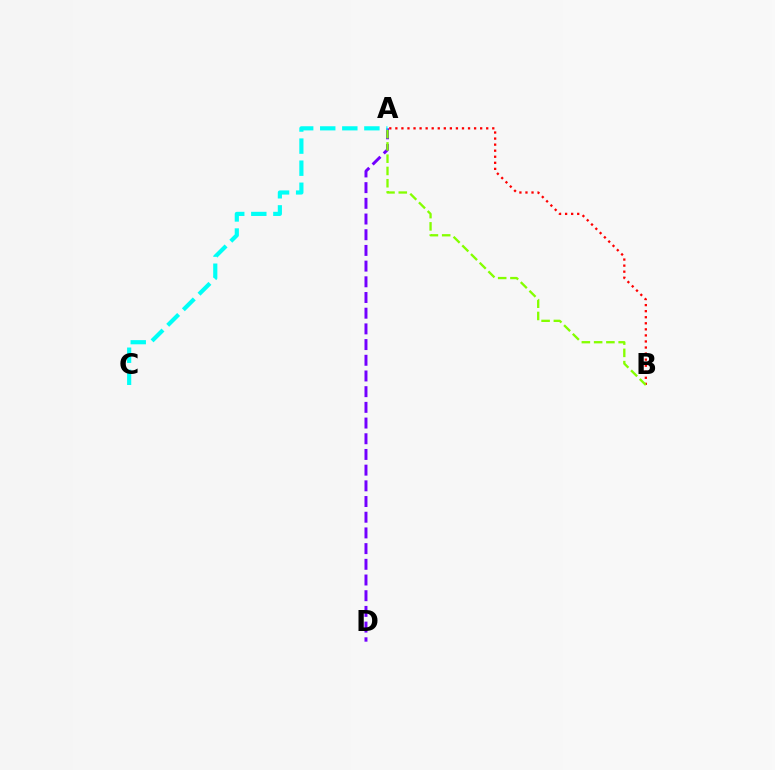{('A', 'D'): [{'color': '#7200ff', 'line_style': 'dashed', 'thickness': 2.13}], ('A', 'B'): [{'color': '#ff0000', 'line_style': 'dotted', 'thickness': 1.65}, {'color': '#84ff00', 'line_style': 'dashed', 'thickness': 1.67}], ('A', 'C'): [{'color': '#00fff6', 'line_style': 'dashed', 'thickness': 3.0}]}